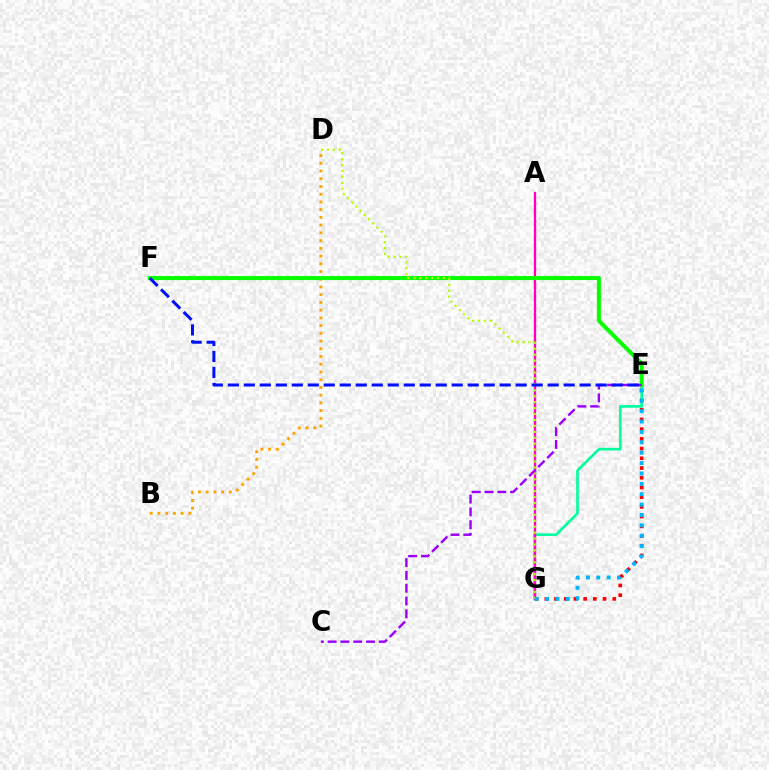{('E', 'G'): [{'color': '#ff0000', 'line_style': 'dotted', 'thickness': 2.64}, {'color': '#00ff9d', 'line_style': 'solid', 'thickness': 1.9}, {'color': '#00b5ff', 'line_style': 'dotted', 'thickness': 2.82}], ('A', 'G'): [{'color': '#ff00bd', 'line_style': 'solid', 'thickness': 1.7}], ('B', 'D'): [{'color': '#ffa500', 'line_style': 'dotted', 'thickness': 2.1}], ('E', 'F'): [{'color': '#08ff00', 'line_style': 'solid', 'thickness': 2.9}, {'color': '#0010ff', 'line_style': 'dashed', 'thickness': 2.17}], ('D', 'G'): [{'color': '#b3ff00', 'line_style': 'dotted', 'thickness': 1.61}], ('C', 'E'): [{'color': '#9b00ff', 'line_style': 'dashed', 'thickness': 1.74}]}